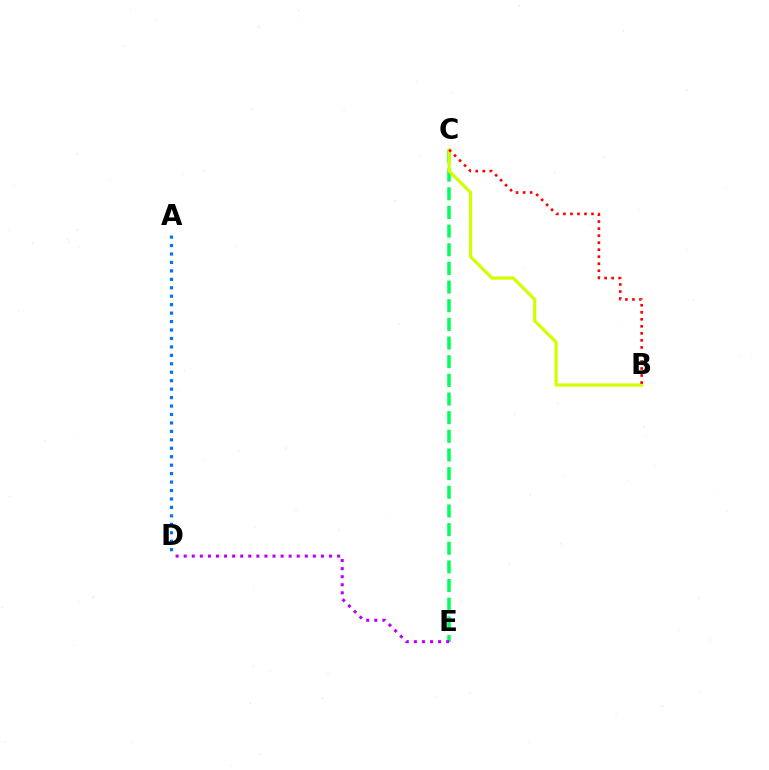{('C', 'E'): [{'color': '#00ff5c', 'line_style': 'dashed', 'thickness': 2.53}], ('B', 'C'): [{'color': '#d1ff00', 'line_style': 'solid', 'thickness': 2.32}, {'color': '#ff0000', 'line_style': 'dotted', 'thickness': 1.91}], ('A', 'D'): [{'color': '#0074ff', 'line_style': 'dotted', 'thickness': 2.3}], ('D', 'E'): [{'color': '#b900ff', 'line_style': 'dotted', 'thickness': 2.19}]}